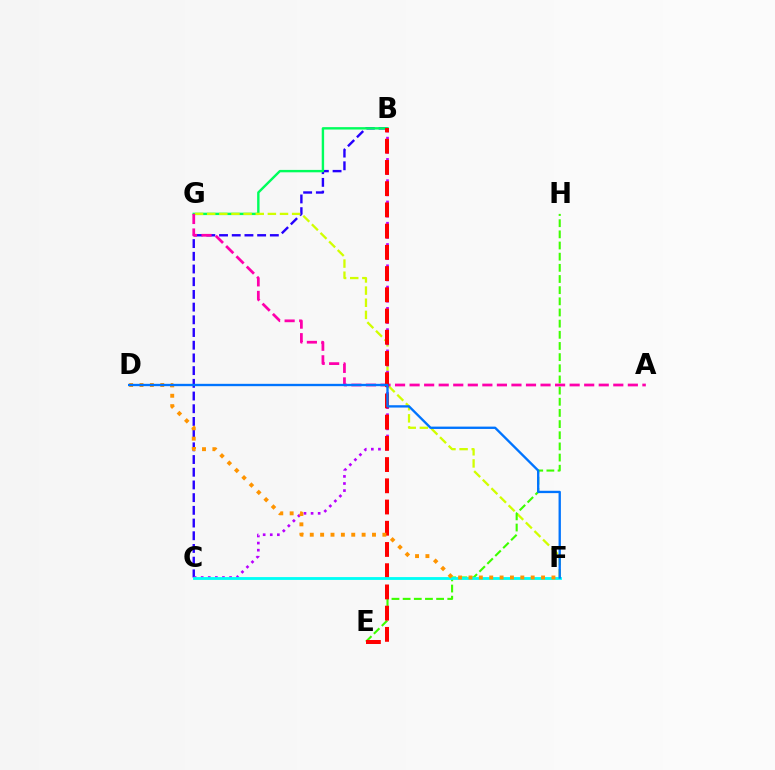{('B', 'C'): [{'color': '#2500ff', 'line_style': 'dashed', 'thickness': 1.73}, {'color': '#b900ff', 'line_style': 'dotted', 'thickness': 1.93}], ('B', 'G'): [{'color': '#00ff5c', 'line_style': 'solid', 'thickness': 1.73}], ('F', 'G'): [{'color': '#d1ff00', 'line_style': 'dashed', 'thickness': 1.65}], ('E', 'H'): [{'color': '#3dff00', 'line_style': 'dashed', 'thickness': 1.52}], ('A', 'G'): [{'color': '#ff00ac', 'line_style': 'dashed', 'thickness': 1.98}], ('B', 'E'): [{'color': '#ff0000', 'line_style': 'dashed', 'thickness': 2.88}], ('C', 'F'): [{'color': '#00fff6', 'line_style': 'solid', 'thickness': 2.04}], ('D', 'F'): [{'color': '#ff9400', 'line_style': 'dotted', 'thickness': 2.82}, {'color': '#0074ff', 'line_style': 'solid', 'thickness': 1.69}]}